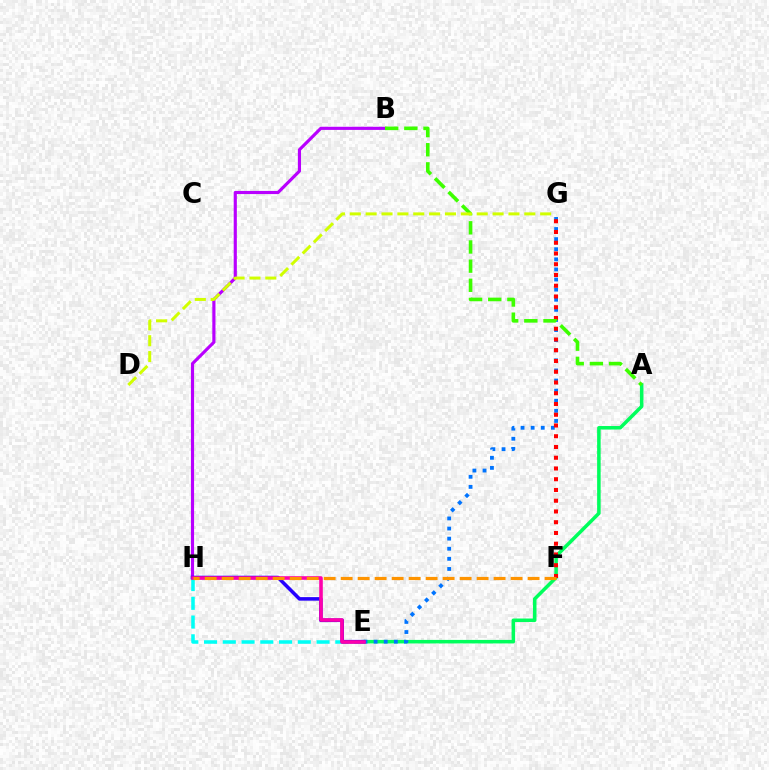{('B', 'H'): [{'color': '#b900ff', 'line_style': 'solid', 'thickness': 2.27}], ('A', 'E'): [{'color': '#00ff5c', 'line_style': 'solid', 'thickness': 2.54}], ('E', 'G'): [{'color': '#0074ff', 'line_style': 'dotted', 'thickness': 2.74}], ('E', 'H'): [{'color': '#00fff6', 'line_style': 'dashed', 'thickness': 2.55}, {'color': '#2500ff', 'line_style': 'solid', 'thickness': 2.55}, {'color': '#ff00ac', 'line_style': 'solid', 'thickness': 2.59}], ('F', 'G'): [{'color': '#ff0000', 'line_style': 'dotted', 'thickness': 2.92}], ('A', 'B'): [{'color': '#3dff00', 'line_style': 'dashed', 'thickness': 2.6}], ('F', 'H'): [{'color': '#ff9400', 'line_style': 'dashed', 'thickness': 2.31}], ('D', 'G'): [{'color': '#d1ff00', 'line_style': 'dashed', 'thickness': 2.16}]}